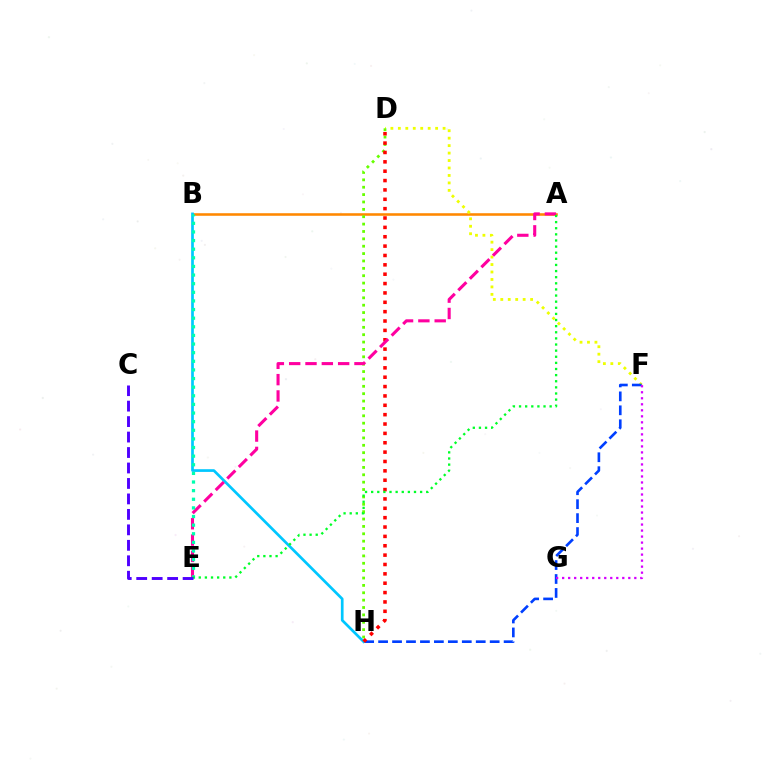{('A', 'B'): [{'color': '#ff8800', 'line_style': 'solid', 'thickness': 1.85}], ('D', 'F'): [{'color': '#eeff00', 'line_style': 'dotted', 'thickness': 2.03}], ('D', 'H'): [{'color': '#66ff00', 'line_style': 'dotted', 'thickness': 2.0}, {'color': '#ff0000', 'line_style': 'dotted', 'thickness': 2.54}], ('F', 'H'): [{'color': '#003fff', 'line_style': 'dashed', 'thickness': 1.89}], ('B', 'H'): [{'color': '#00c7ff', 'line_style': 'solid', 'thickness': 1.94}], ('F', 'G'): [{'color': '#d600ff', 'line_style': 'dotted', 'thickness': 1.63}], ('A', 'E'): [{'color': '#ff00a0', 'line_style': 'dashed', 'thickness': 2.22}, {'color': '#00ff27', 'line_style': 'dotted', 'thickness': 1.66}], ('B', 'E'): [{'color': '#00ffaf', 'line_style': 'dotted', 'thickness': 2.34}], ('C', 'E'): [{'color': '#4f00ff', 'line_style': 'dashed', 'thickness': 2.1}]}